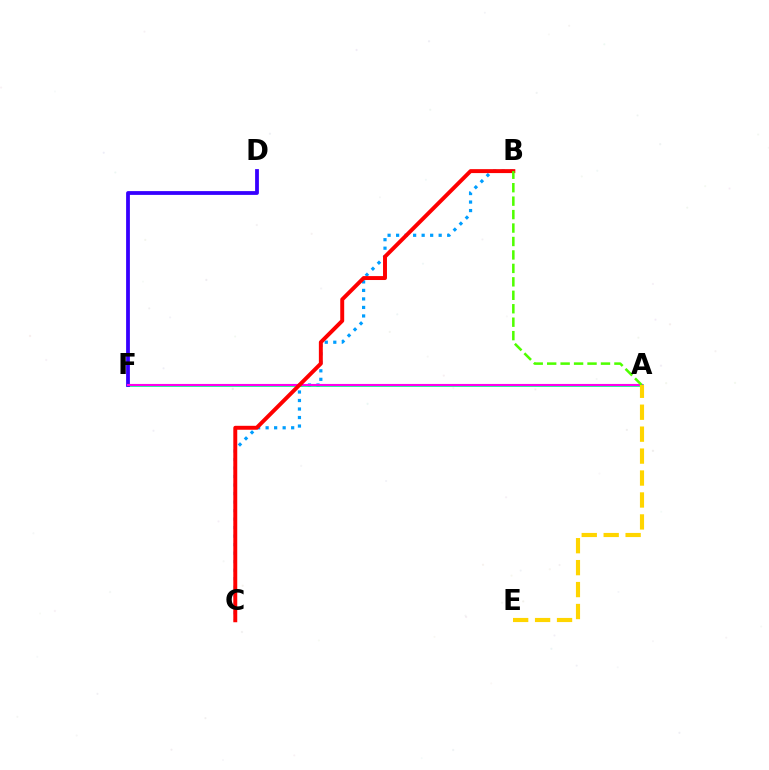{('B', 'C'): [{'color': '#009eff', 'line_style': 'dotted', 'thickness': 2.31}, {'color': '#ff0000', 'line_style': 'solid', 'thickness': 2.84}], ('A', 'F'): [{'color': '#00ff86', 'line_style': 'solid', 'thickness': 1.93}, {'color': '#ff00ed', 'line_style': 'solid', 'thickness': 1.53}], ('D', 'F'): [{'color': '#3700ff', 'line_style': 'solid', 'thickness': 2.72}], ('A', 'B'): [{'color': '#4fff00', 'line_style': 'dashed', 'thickness': 1.83}], ('A', 'E'): [{'color': '#ffd500', 'line_style': 'dashed', 'thickness': 2.98}]}